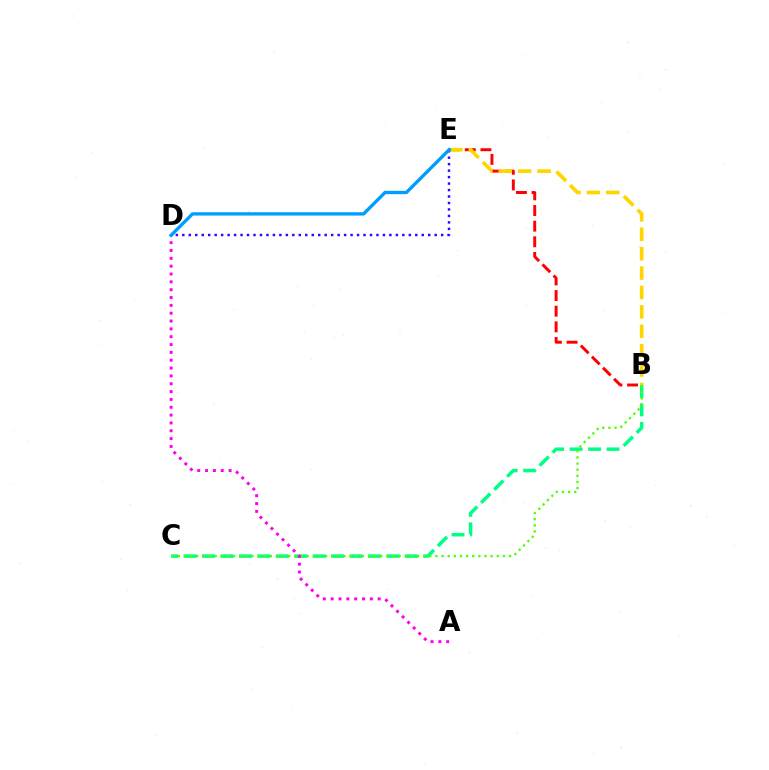{('B', 'C'): [{'color': '#00ff86', 'line_style': 'dashed', 'thickness': 2.51}, {'color': '#4fff00', 'line_style': 'dotted', 'thickness': 1.67}], ('B', 'E'): [{'color': '#ff0000', 'line_style': 'dashed', 'thickness': 2.13}, {'color': '#ffd500', 'line_style': 'dashed', 'thickness': 2.63}], ('D', 'E'): [{'color': '#3700ff', 'line_style': 'dotted', 'thickness': 1.76}, {'color': '#009eff', 'line_style': 'solid', 'thickness': 2.4}], ('A', 'D'): [{'color': '#ff00ed', 'line_style': 'dotted', 'thickness': 2.13}]}